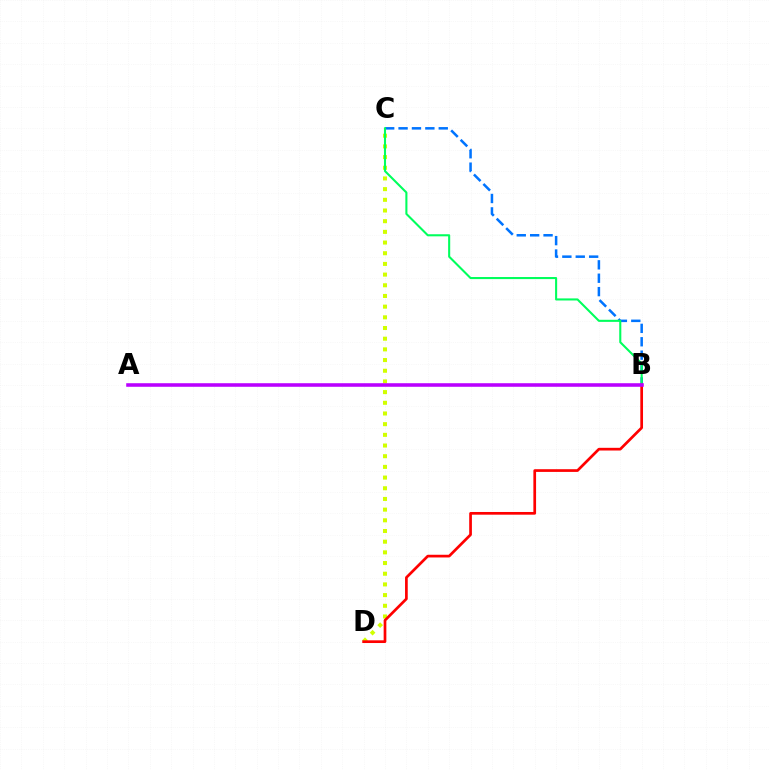{('C', 'D'): [{'color': '#d1ff00', 'line_style': 'dotted', 'thickness': 2.9}], ('B', 'C'): [{'color': '#0074ff', 'line_style': 'dashed', 'thickness': 1.82}, {'color': '#00ff5c', 'line_style': 'solid', 'thickness': 1.5}], ('B', 'D'): [{'color': '#ff0000', 'line_style': 'solid', 'thickness': 1.95}], ('A', 'B'): [{'color': '#b900ff', 'line_style': 'solid', 'thickness': 2.56}]}